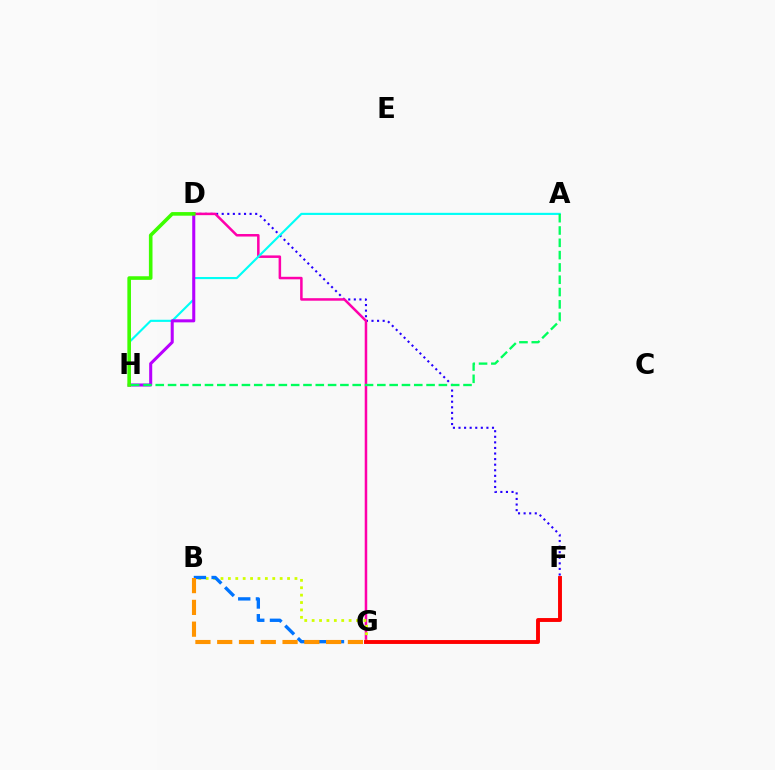{('D', 'F'): [{'color': '#2500ff', 'line_style': 'dotted', 'thickness': 1.52}], ('D', 'G'): [{'color': '#ff00ac', 'line_style': 'solid', 'thickness': 1.81}], ('A', 'H'): [{'color': '#00fff6', 'line_style': 'solid', 'thickness': 1.54}, {'color': '#00ff5c', 'line_style': 'dashed', 'thickness': 1.67}], ('B', 'G'): [{'color': '#d1ff00', 'line_style': 'dotted', 'thickness': 2.01}, {'color': '#0074ff', 'line_style': 'dashed', 'thickness': 2.41}, {'color': '#ff9400', 'line_style': 'dashed', 'thickness': 2.96}], ('D', 'H'): [{'color': '#b900ff', 'line_style': 'solid', 'thickness': 2.19}, {'color': '#3dff00', 'line_style': 'solid', 'thickness': 2.6}], ('F', 'G'): [{'color': '#ff0000', 'line_style': 'solid', 'thickness': 2.8}]}